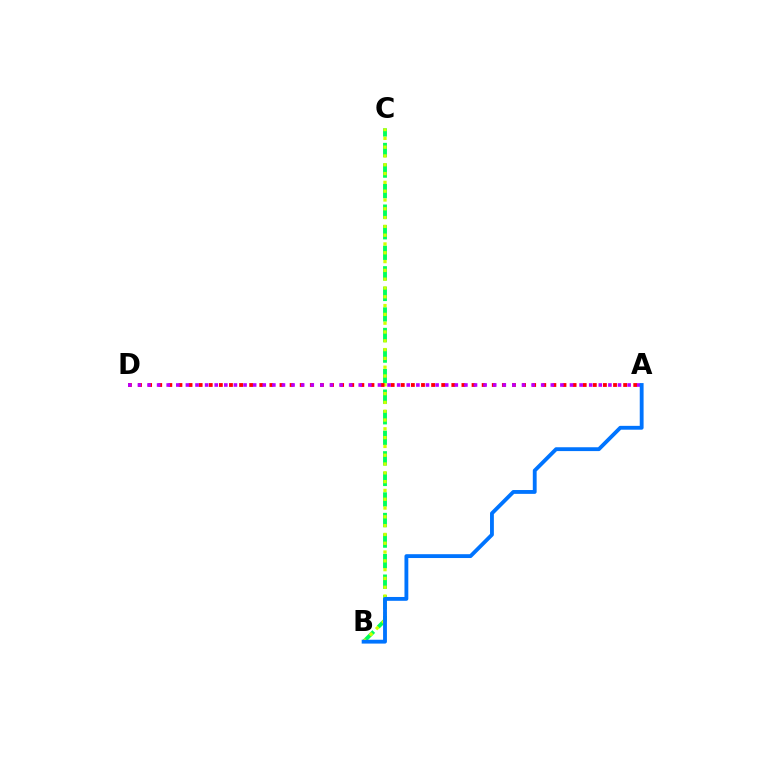{('B', 'C'): [{'color': '#00ff5c', 'line_style': 'dashed', 'thickness': 2.79}, {'color': '#d1ff00', 'line_style': 'dotted', 'thickness': 2.39}], ('A', 'D'): [{'color': '#ff0000', 'line_style': 'dotted', 'thickness': 2.75}, {'color': '#b900ff', 'line_style': 'dotted', 'thickness': 2.61}], ('A', 'B'): [{'color': '#0074ff', 'line_style': 'solid', 'thickness': 2.77}]}